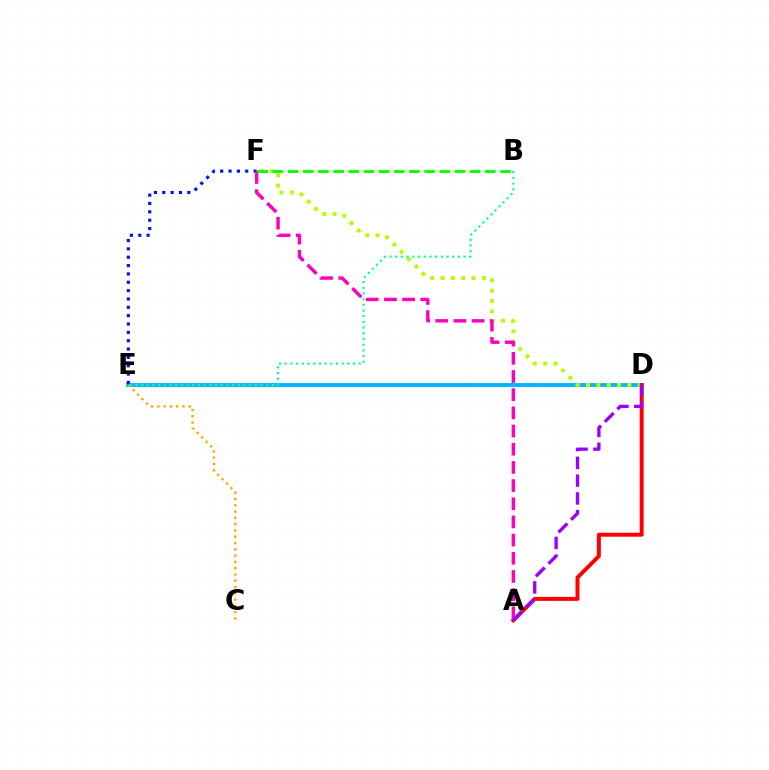{('D', 'E'): [{'color': '#00b5ff', 'line_style': 'solid', 'thickness': 2.78}], ('C', 'E'): [{'color': '#ffa500', 'line_style': 'dotted', 'thickness': 1.71}], ('E', 'F'): [{'color': '#0010ff', 'line_style': 'dotted', 'thickness': 2.27}], ('D', 'F'): [{'color': '#b3ff00', 'line_style': 'dotted', 'thickness': 2.81}], ('A', 'D'): [{'color': '#ff0000', 'line_style': 'solid', 'thickness': 2.85}, {'color': '#9b00ff', 'line_style': 'dashed', 'thickness': 2.42}], ('A', 'F'): [{'color': '#ff00bd', 'line_style': 'dashed', 'thickness': 2.47}], ('B', 'E'): [{'color': '#00ff9d', 'line_style': 'dotted', 'thickness': 1.55}], ('B', 'F'): [{'color': '#08ff00', 'line_style': 'dashed', 'thickness': 2.06}]}